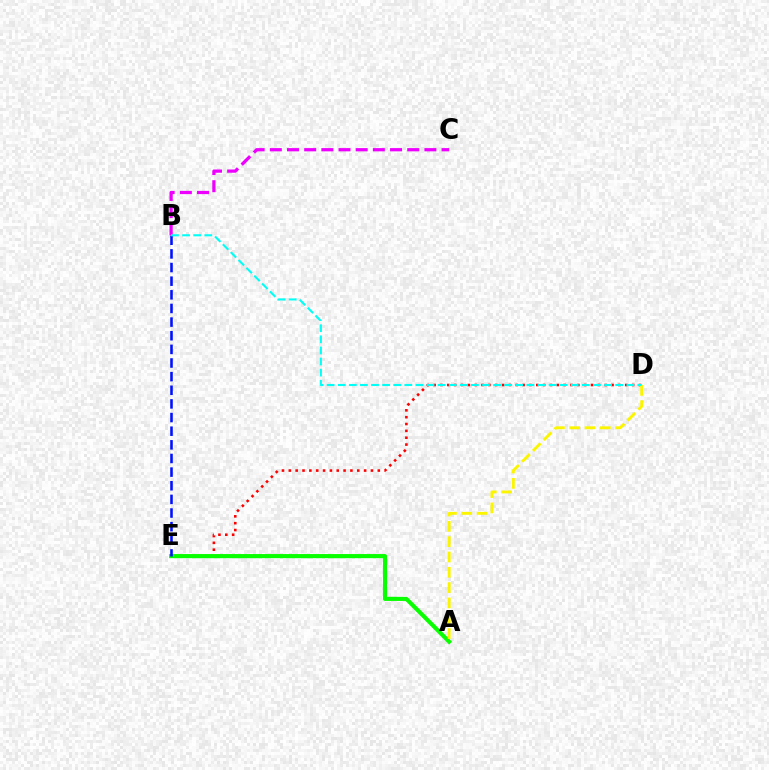{('D', 'E'): [{'color': '#ff0000', 'line_style': 'dotted', 'thickness': 1.86}], ('A', 'E'): [{'color': '#08ff00', 'line_style': 'solid', 'thickness': 2.95}], ('A', 'D'): [{'color': '#fcf500', 'line_style': 'dashed', 'thickness': 2.08}], ('B', 'E'): [{'color': '#0010ff', 'line_style': 'dashed', 'thickness': 1.85}], ('B', 'C'): [{'color': '#ee00ff', 'line_style': 'dashed', 'thickness': 2.33}], ('B', 'D'): [{'color': '#00fff6', 'line_style': 'dashed', 'thickness': 1.51}]}